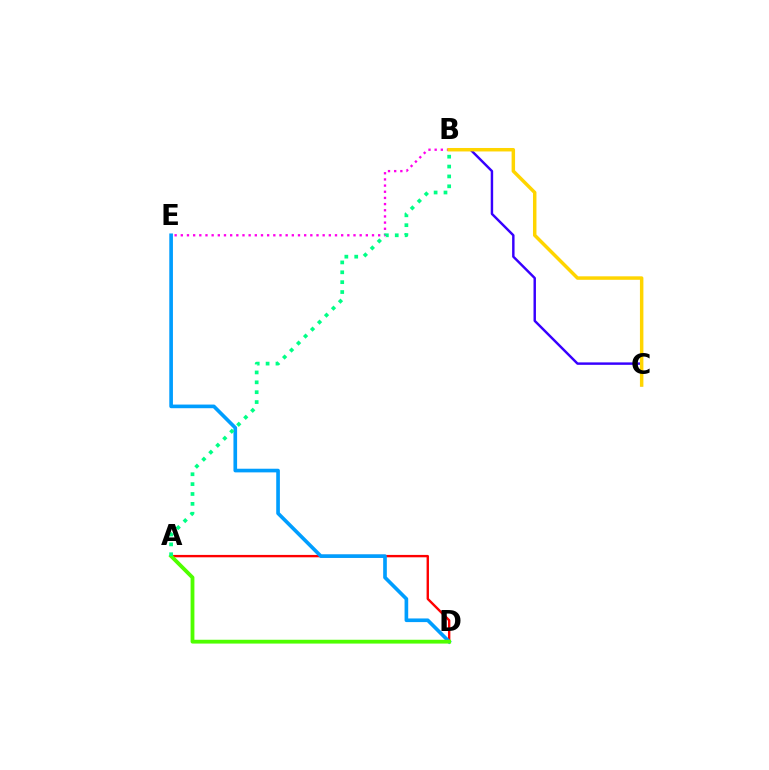{('B', 'E'): [{'color': '#ff00ed', 'line_style': 'dotted', 'thickness': 1.68}], ('A', 'D'): [{'color': '#ff0000', 'line_style': 'solid', 'thickness': 1.72}, {'color': '#4fff00', 'line_style': 'solid', 'thickness': 2.75}], ('D', 'E'): [{'color': '#009eff', 'line_style': 'solid', 'thickness': 2.63}], ('B', 'C'): [{'color': '#3700ff', 'line_style': 'solid', 'thickness': 1.76}, {'color': '#ffd500', 'line_style': 'solid', 'thickness': 2.5}], ('A', 'B'): [{'color': '#00ff86', 'line_style': 'dotted', 'thickness': 2.68}]}